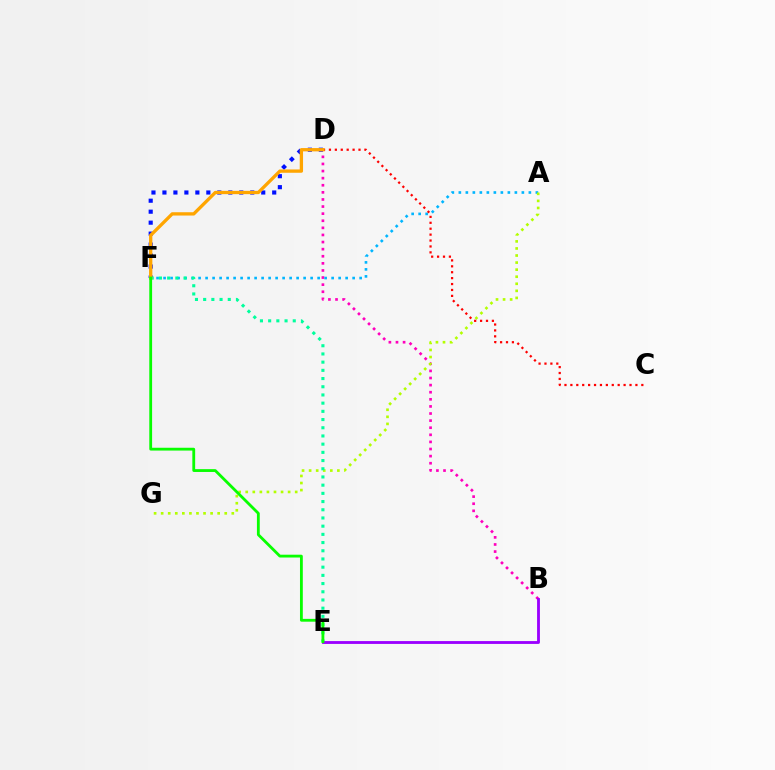{('D', 'F'): [{'color': '#0010ff', 'line_style': 'dotted', 'thickness': 2.98}, {'color': '#ffa500', 'line_style': 'solid', 'thickness': 2.38}], ('B', 'D'): [{'color': '#ff00bd', 'line_style': 'dotted', 'thickness': 1.93}], ('A', 'F'): [{'color': '#00b5ff', 'line_style': 'dotted', 'thickness': 1.9}], ('A', 'G'): [{'color': '#b3ff00', 'line_style': 'dotted', 'thickness': 1.92}], ('E', 'F'): [{'color': '#00ff9d', 'line_style': 'dotted', 'thickness': 2.23}, {'color': '#08ff00', 'line_style': 'solid', 'thickness': 2.03}], ('C', 'D'): [{'color': '#ff0000', 'line_style': 'dotted', 'thickness': 1.61}], ('B', 'E'): [{'color': '#9b00ff', 'line_style': 'solid', 'thickness': 2.05}]}